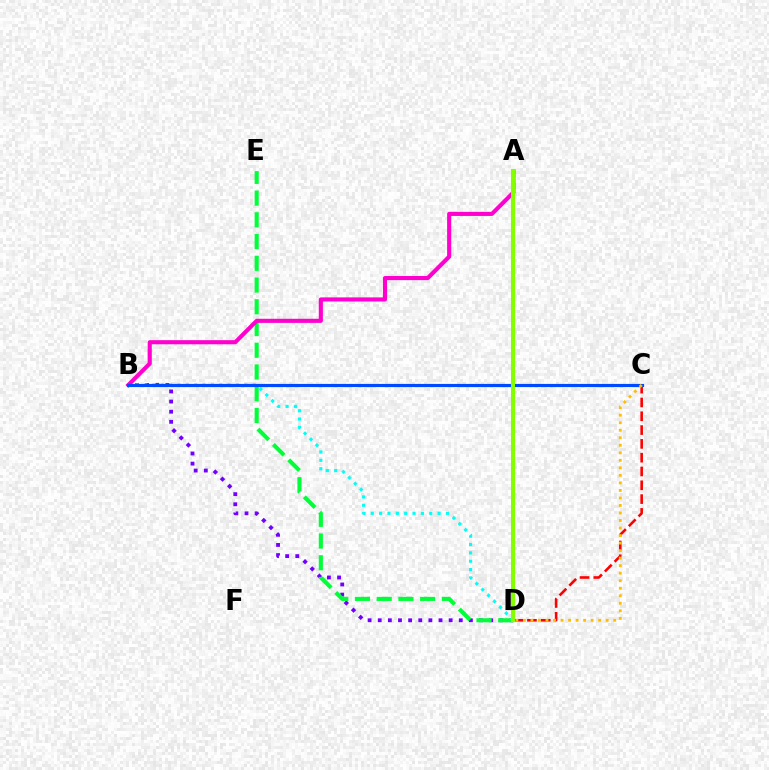{('C', 'D'): [{'color': '#ff0000', 'line_style': 'dashed', 'thickness': 1.88}, {'color': '#ffbd00', 'line_style': 'dotted', 'thickness': 2.04}], ('B', 'D'): [{'color': '#7200ff', 'line_style': 'dotted', 'thickness': 2.75}, {'color': '#00fff6', 'line_style': 'dotted', 'thickness': 2.27}], ('D', 'E'): [{'color': '#00ff39', 'line_style': 'dashed', 'thickness': 2.95}], ('A', 'B'): [{'color': '#ff00cf', 'line_style': 'solid', 'thickness': 2.96}], ('B', 'C'): [{'color': '#004bff', 'line_style': 'solid', 'thickness': 2.28}], ('A', 'D'): [{'color': '#84ff00', 'line_style': 'solid', 'thickness': 2.93}]}